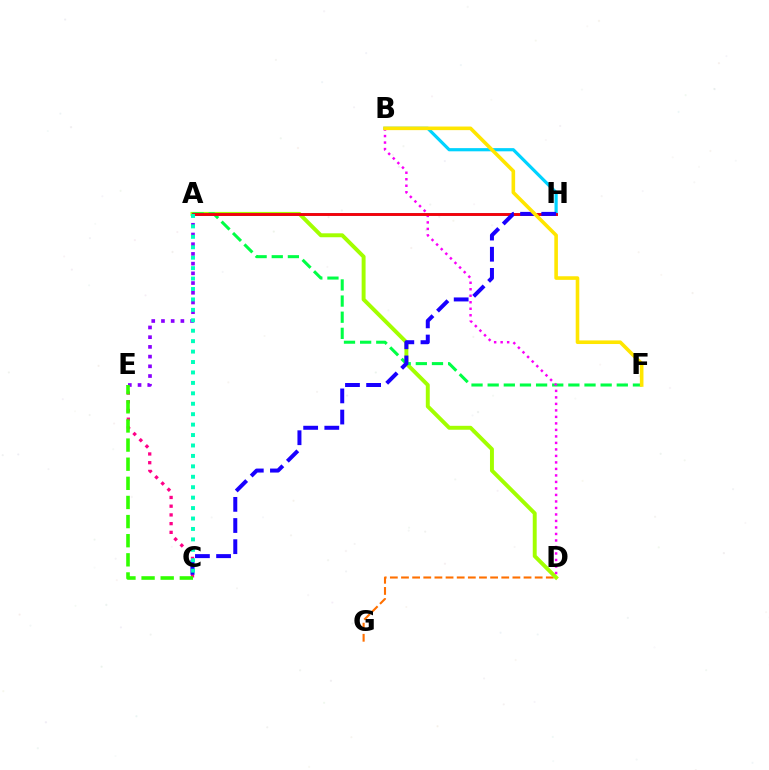{('D', 'G'): [{'color': '#ff7000', 'line_style': 'dashed', 'thickness': 1.51}], ('A', 'D'): [{'color': '#a2ff00', 'line_style': 'solid', 'thickness': 2.83}], ('B', 'H'): [{'color': '#00d3ff', 'line_style': 'solid', 'thickness': 2.29}], ('A', 'F'): [{'color': '#00ff45', 'line_style': 'dashed', 'thickness': 2.19}], ('A', 'H'): [{'color': '#005dff', 'line_style': 'solid', 'thickness': 2.0}, {'color': '#ff0000', 'line_style': 'solid', 'thickness': 1.99}], ('B', 'D'): [{'color': '#fa00f9', 'line_style': 'dotted', 'thickness': 1.77}], ('C', 'E'): [{'color': '#ff0088', 'line_style': 'dotted', 'thickness': 2.37}, {'color': '#31ff00', 'line_style': 'dashed', 'thickness': 2.6}], ('A', 'E'): [{'color': '#8a00ff', 'line_style': 'dotted', 'thickness': 2.64}], ('C', 'H'): [{'color': '#1900ff', 'line_style': 'dashed', 'thickness': 2.87}], ('A', 'C'): [{'color': '#00ffbb', 'line_style': 'dotted', 'thickness': 2.83}], ('B', 'F'): [{'color': '#ffe600', 'line_style': 'solid', 'thickness': 2.59}]}